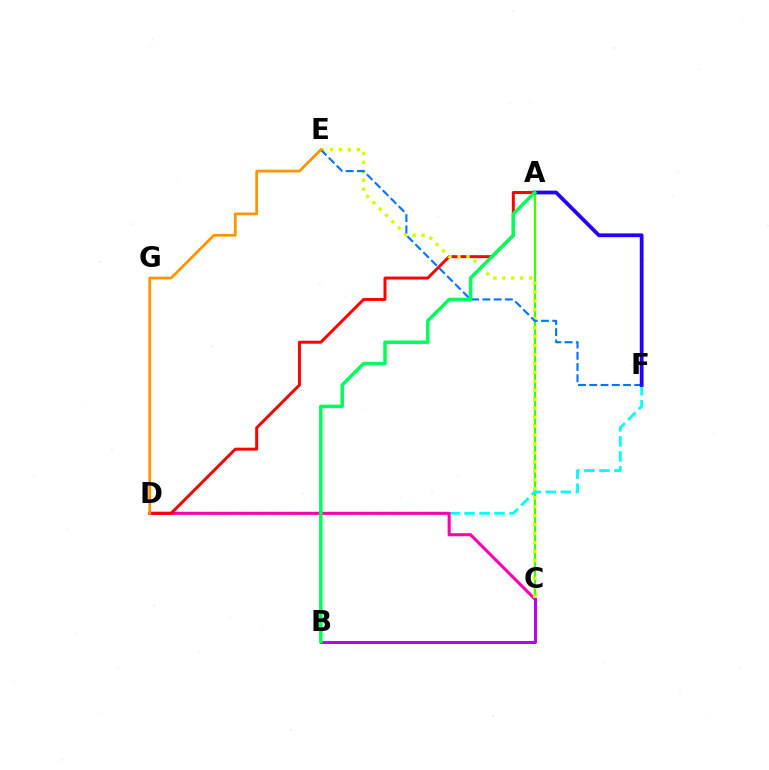{('A', 'C'): [{'color': '#3dff00', 'line_style': 'solid', 'thickness': 1.66}], ('D', 'F'): [{'color': '#00fff6', 'line_style': 'dashed', 'thickness': 2.04}], ('C', 'D'): [{'color': '#ff00ac', 'line_style': 'solid', 'thickness': 2.21}], ('A', 'D'): [{'color': '#ff0000', 'line_style': 'solid', 'thickness': 2.13}], ('C', 'E'): [{'color': '#d1ff00', 'line_style': 'dotted', 'thickness': 2.43}], ('B', 'C'): [{'color': '#b900ff', 'line_style': 'solid', 'thickness': 2.16}], ('E', 'F'): [{'color': '#0074ff', 'line_style': 'dashed', 'thickness': 1.53}], ('A', 'F'): [{'color': '#2500ff', 'line_style': 'solid', 'thickness': 2.71}], ('A', 'B'): [{'color': '#00ff5c', 'line_style': 'solid', 'thickness': 2.51}], ('D', 'E'): [{'color': '#ff9400', 'line_style': 'solid', 'thickness': 1.97}]}